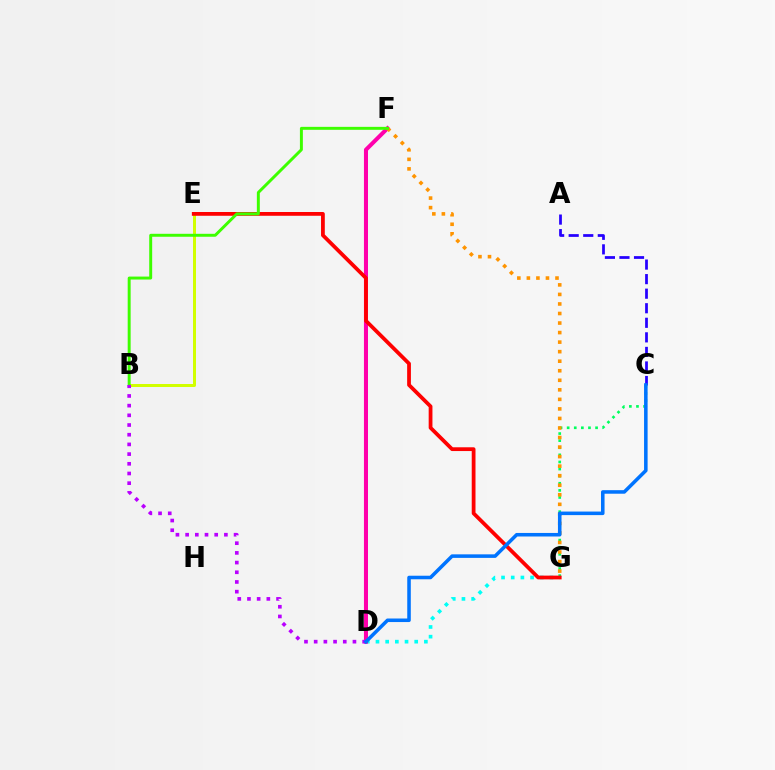{('D', 'G'): [{'color': '#00fff6', 'line_style': 'dotted', 'thickness': 2.63}], ('C', 'G'): [{'color': '#00ff5c', 'line_style': 'dotted', 'thickness': 1.93}], ('D', 'F'): [{'color': '#ff00ac', 'line_style': 'solid', 'thickness': 2.91}], ('F', 'G'): [{'color': '#ff9400', 'line_style': 'dotted', 'thickness': 2.59}], ('B', 'E'): [{'color': '#d1ff00', 'line_style': 'solid', 'thickness': 2.15}], ('A', 'C'): [{'color': '#2500ff', 'line_style': 'dashed', 'thickness': 1.98}], ('E', 'G'): [{'color': '#ff0000', 'line_style': 'solid', 'thickness': 2.71}], ('B', 'F'): [{'color': '#3dff00', 'line_style': 'solid', 'thickness': 2.13}], ('B', 'D'): [{'color': '#b900ff', 'line_style': 'dotted', 'thickness': 2.63}], ('C', 'D'): [{'color': '#0074ff', 'line_style': 'solid', 'thickness': 2.55}]}